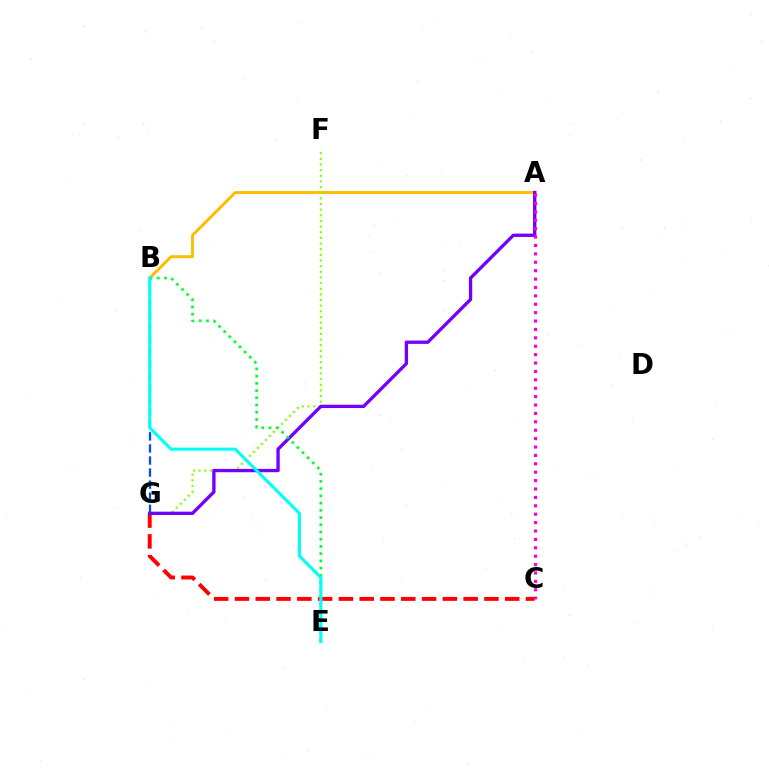{('A', 'B'): [{'color': '#ffbd00', 'line_style': 'solid', 'thickness': 2.11}], ('C', 'G'): [{'color': '#ff0000', 'line_style': 'dashed', 'thickness': 2.82}], ('F', 'G'): [{'color': '#84ff00', 'line_style': 'dotted', 'thickness': 1.53}], ('A', 'G'): [{'color': '#7200ff', 'line_style': 'solid', 'thickness': 2.4}], ('B', 'E'): [{'color': '#00ff39', 'line_style': 'dotted', 'thickness': 1.96}, {'color': '#00fff6', 'line_style': 'solid', 'thickness': 2.21}], ('B', 'G'): [{'color': '#004bff', 'line_style': 'dashed', 'thickness': 1.64}], ('A', 'C'): [{'color': '#ff00cf', 'line_style': 'dotted', 'thickness': 2.28}]}